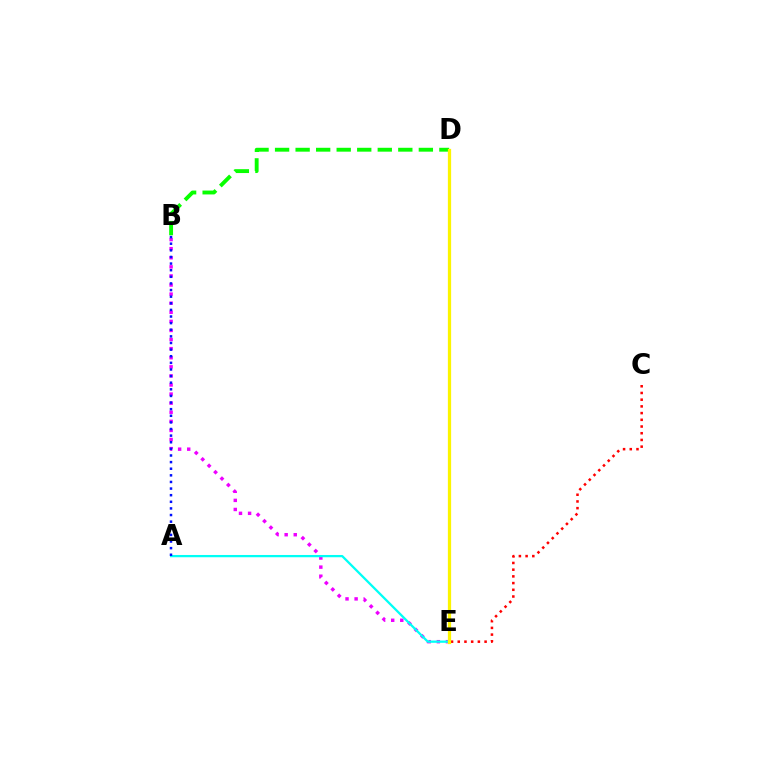{('B', 'D'): [{'color': '#08ff00', 'line_style': 'dashed', 'thickness': 2.79}], ('B', 'E'): [{'color': '#ee00ff', 'line_style': 'dotted', 'thickness': 2.47}], ('C', 'E'): [{'color': '#ff0000', 'line_style': 'dotted', 'thickness': 1.82}], ('A', 'E'): [{'color': '#00fff6', 'line_style': 'solid', 'thickness': 1.63}], ('A', 'B'): [{'color': '#0010ff', 'line_style': 'dotted', 'thickness': 1.8}], ('D', 'E'): [{'color': '#fcf500', 'line_style': 'solid', 'thickness': 2.34}]}